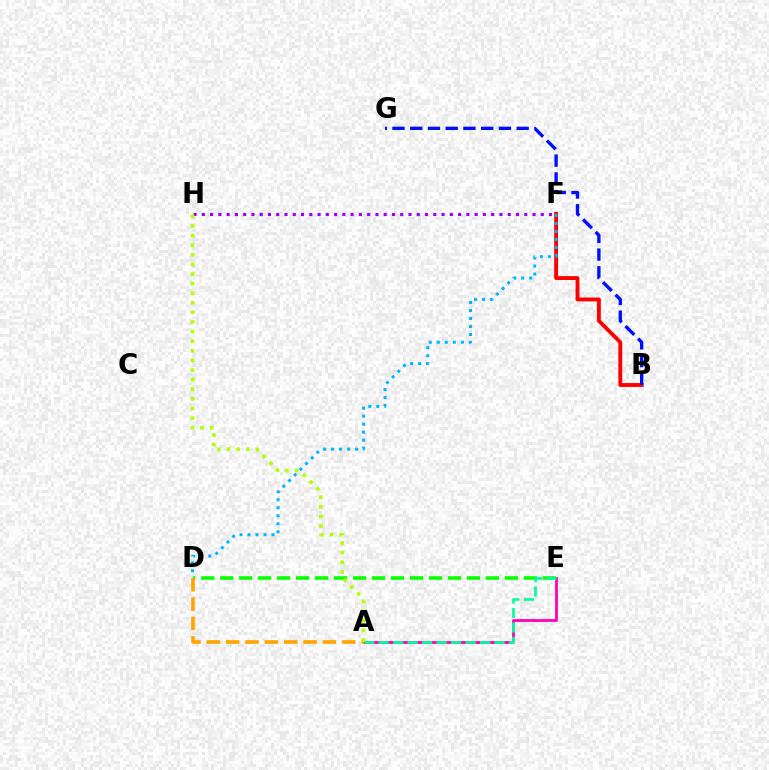{('D', 'E'): [{'color': '#08ff00', 'line_style': 'dashed', 'thickness': 2.58}], ('A', 'E'): [{'color': '#ff00bd', 'line_style': 'solid', 'thickness': 2.01}, {'color': '#00ff9d', 'line_style': 'dashed', 'thickness': 1.97}], ('B', 'F'): [{'color': '#ff0000', 'line_style': 'solid', 'thickness': 2.8}], ('F', 'H'): [{'color': '#9b00ff', 'line_style': 'dotted', 'thickness': 2.25}], ('A', 'D'): [{'color': '#ffa500', 'line_style': 'dashed', 'thickness': 2.63}], ('A', 'H'): [{'color': '#b3ff00', 'line_style': 'dotted', 'thickness': 2.61}], ('B', 'G'): [{'color': '#0010ff', 'line_style': 'dashed', 'thickness': 2.41}], ('D', 'F'): [{'color': '#00b5ff', 'line_style': 'dotted', 'thickness': 2.17}]}